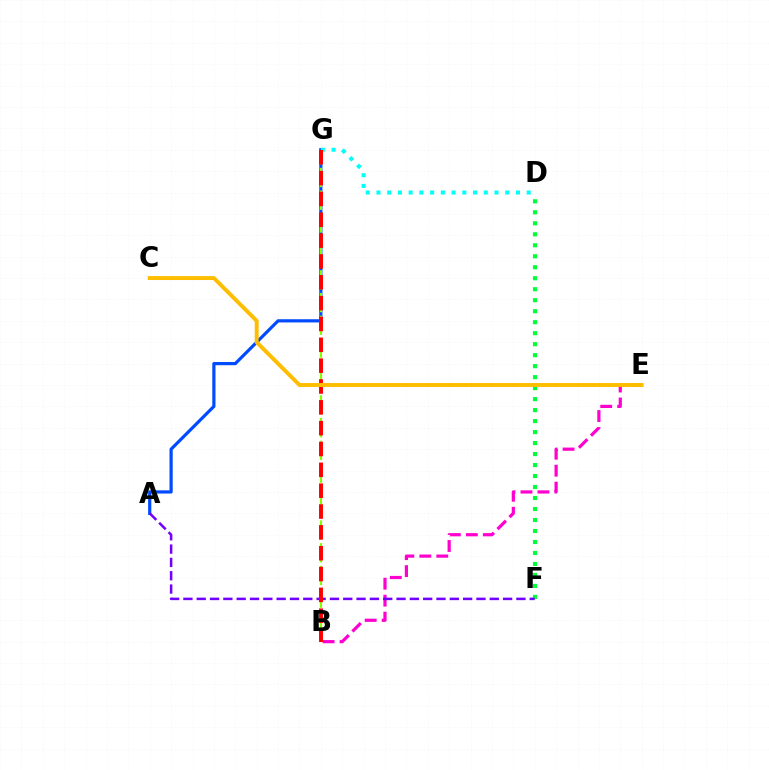{('A', 'G'): [{'color': '#004bff', 'line_style': 'solid', 'thickness': 2.3}], ('B', 'G'): [{'color': '#84ff00', 'line_style': 'dashed', 'thickness': 1.54}, {'color': '#ff0000', 'line_style': 'dashed', 'thickness': 2.83}], ('B', 'E'): [{'color': '#ff00cf', 'line_style': 'dashed', 'thickness': 2.31}], ('D', 'G'): [{'color': '#00fff6', 'line_style': 'dotted', 'thickness': 2.92}], ('D', 'F'): [{'color': '#00ff39', 'line_style': 'dotted', 'thickness': 2.99}], ('A', 'F'): [{'color': '#7200ff', 'line_style': 'dashed', 'thickness': 1.81}], ('C', 'E'): [{'color': '#ffbd00', 'line_style': 'solid', 'thickness': 2.82}]}